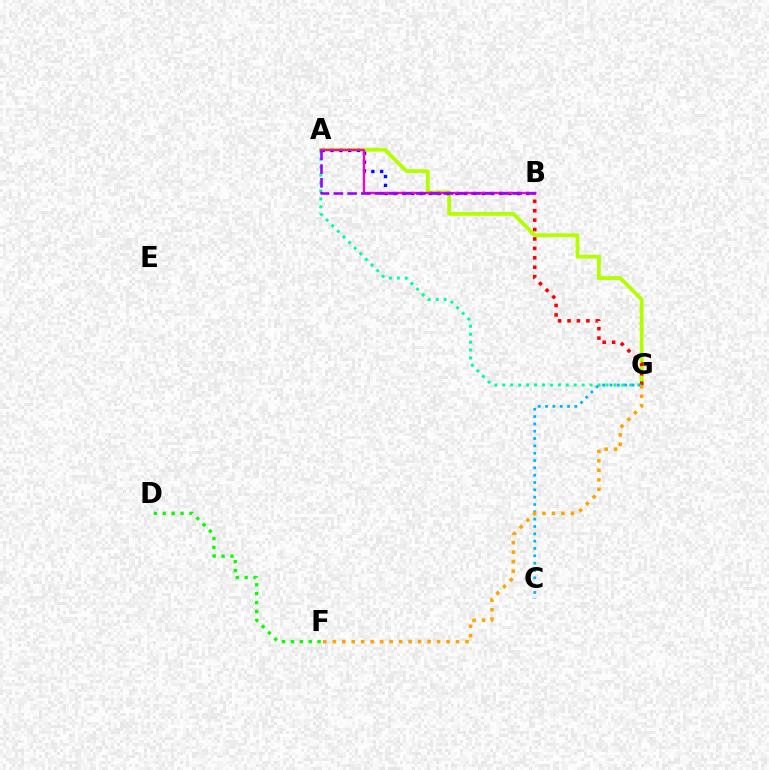{('A', 'G'): [{'color': '#b3ff00', 'line_style': 'solid', 'thickness': 2.75}, {'color': '#00ff9d', 'line_style': 'dotted', 'thickness': 2.16}], ('A', 'B'): [{'color': '#0010ff', 'line_style': 'dotted', 'thickness': 2.4}, {'color': '#ff00bd', 'line_style': 'solid', 'thickness': 1.67}, {'color': '#9b00ff', 'line_style': 'dashed', 'thickness': 1.87}], ('B', 'G'): [{'color': '#ff0000', 'line_style': 'dotted', 'thickness': 2.56}], ('D', 'F'): [{'color': '#08ff00', 'line_style': 'dotted', 'thickness': 2.42}], ('C', 'G'): [{'color': '#00b5ff', 'line_style': 'dotted', 'thickness': 1.99}], ('F', 'G'): [{'color': '#ffa500', 'line_style': 'dotted', 'thickness': 2.58}]}